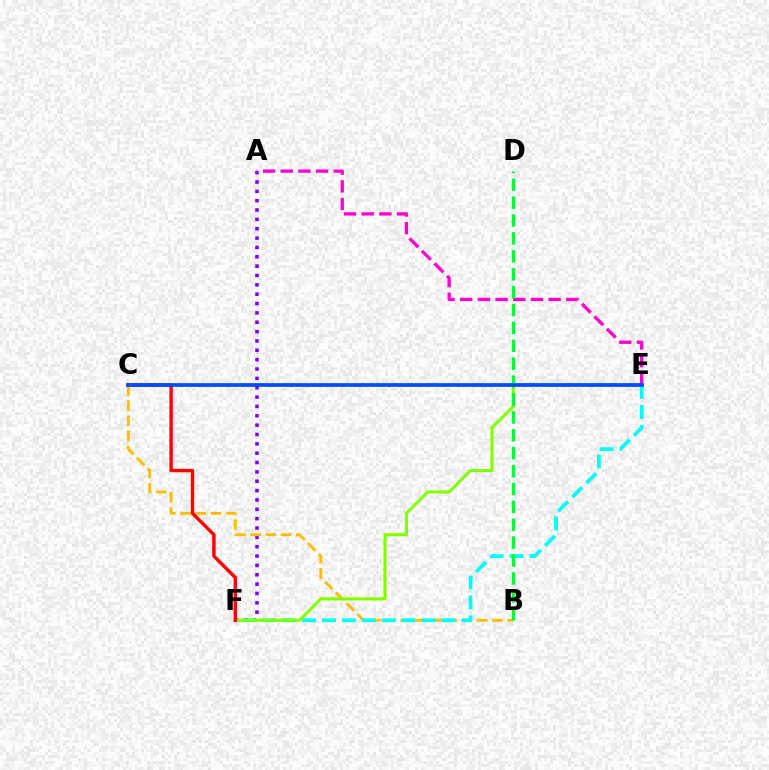{('A', 'F'): [{'color': '#7200ff', 'line_style': 'dotted', 'thickness': 2.54}], ('B', 'C'): [{'color': '#ffbd00', 'line_style': 'dashed', 'thickness': 2.07}], ('E', 'F'): [{'color': '#00fff6', 'line_style': 'dashed', 'thickness': 2.71}, {'color': '#84ff00', 'line_style': 'solid', 'thickness': 2.23}], ('A', 'E'): [{'color': '#ff00cf', 'line_style': 'dashed', 'thickness': 2.4}], ('C', 'F'): [{'color': '#ff0000', 'line_style': 'solid', 'thickness': 2.45}], ('B', 'D'): [{'color': '#00ff39', 'line_style': 'dashed', 'thickness': 2.43}], ('C', 'E'): [{'color': '#004bff', 'line_style': 'solid', 'thickness': 2.65}]}